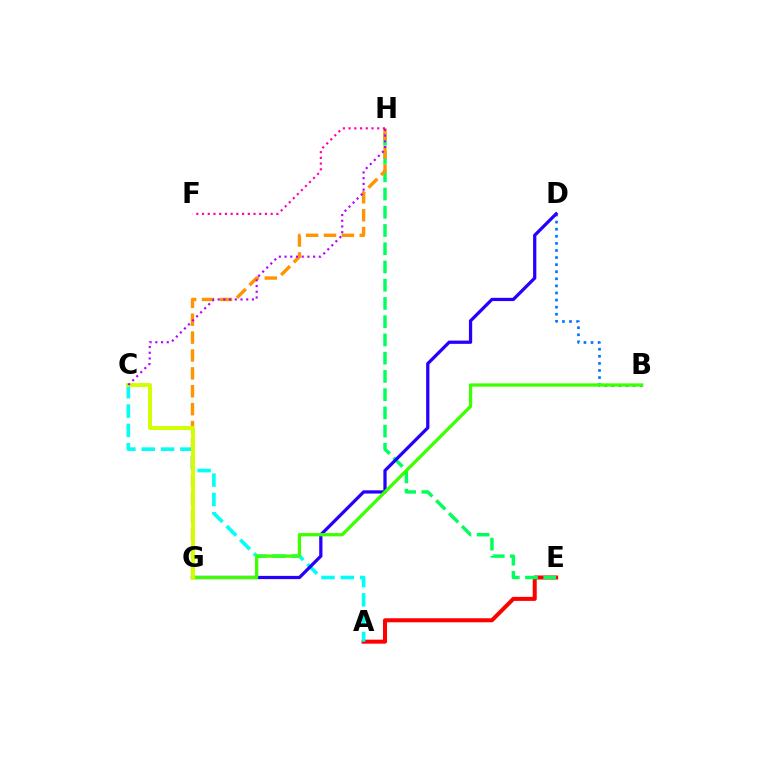{('A', 'E'): [{'color': '#ff0000', 'line_style': 'solid', 'thickness': 2.9}], ('A', 'C'): [{'color': '#00fff6', 'line_style': 'dashed', 'thickness': 2.63}], ('B', 'D'): [{'color': '#0074ff', 'line_style': 'dotted', 'thickness': 1.93}], ('E', 'H'): [{'color': '#00ff5c', 'line_style': 'dashed', 'thickness': 2.48}], ('G', 'H'): [{'color': '#ff9400', 'line_style': 'dashed', 'thickness': 2.43}], ('D', 'G'): [{'color': '#2500ff', 'line_style': 'solid', 'thickness': 2.34}], ('B', 'G'): [{'color': '#3dff00', 'line_style': 'solid', 'thickness': 2.36}], ('C', 'G'): [{'color': '#d1ff00', 'line_style': 'solid', 'thickness': 2.82}], ('F', 'H'): [{'color': '#ff00ac', 'line_style': 'dotted', 'thickness': 1.55}], ('C', 'H'): [{'color': '#b900ff', 'line_style': 'dotted', 'thickness': 1.55}]}